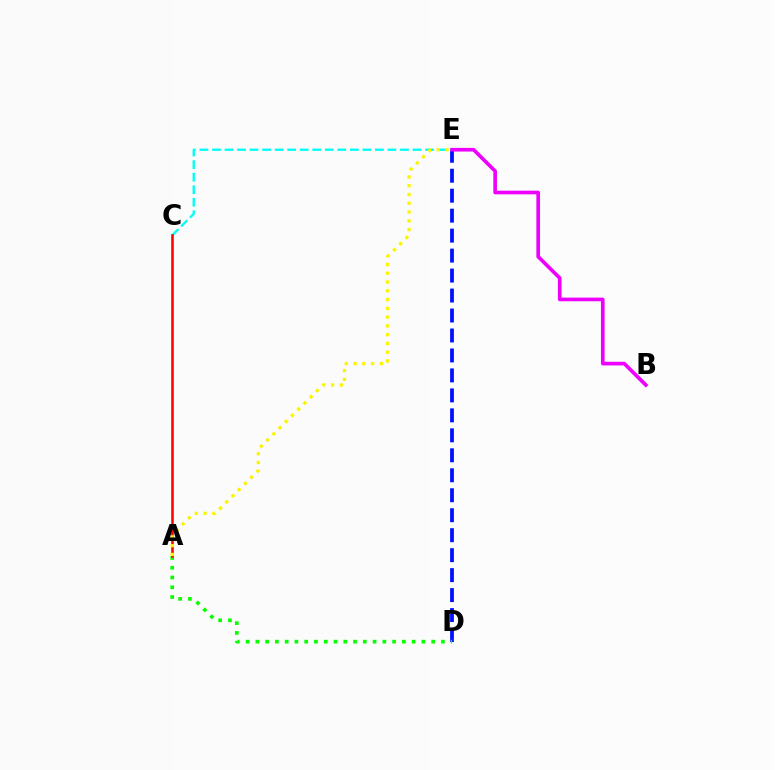{('D', 'E'): [{'color': '#0010ff', 'line_style': 'dashed', 'thickness': 2.71}], ('A', 'D'): [{'color': '#08ff00', 'line_style': 'dotted', 'thickness': 2.65}], ('C', 'E'): [{'color': '#00fff6', 'line_style': 'dashed', 'thickness': 1.7}], ('A', 'C'): [{'color': '#ff0000', 'line_style': 'solid', 'thickness': 1.84}], ('A', 'E'): [{'color': '#fcf500', 'line_style': 'dotted', 'thickness': 2.38}], ('B', 'E'): [{'color': '#ee00ff', 'line_style': 'solid', 'thickness': 2.64}]}